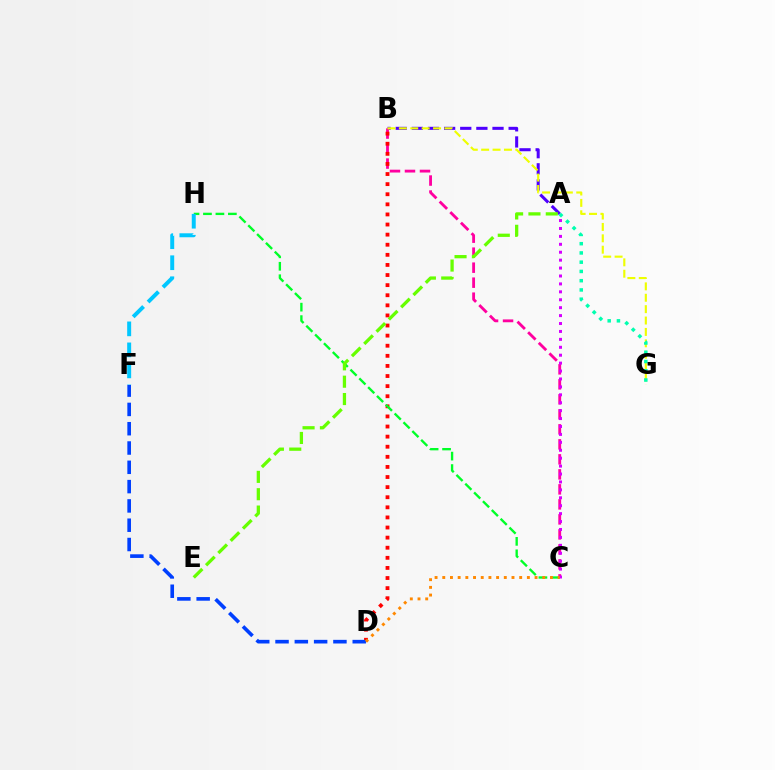{('A', 'B'): [{'color': '#4f00ff', 'line_style': 'dashed', 'thickness': 2.19}], ('B', 'C'): [{'color': '#ff00a0', 'line_style': 'dashed', 'thickness': 2.04}], ('B', 'D'): [{'color': '#ff0000', 'line_style': 'dotted', 'thickness': 2.74}], ('B', 'G'): [{'color': '#eeff00', 'line_style': 'dashed', 'thickness': 1.55}], ('A', 'G'): [{'color': '#00ffaf', 'line_style': 'dotted', 'thickness': 2.51}], ('C', 'H'): [{'color': '#00ff27', 'line_style': 'dashed', 'thickness': 1.69}], ('F', 'H'): [{'color': '#00c7ff', 'line_style': 'dashed', 'thickness': 2.85}], ('A', 'E'): [{'color': '#66ff00', 'line_style': 'dashed', 'thickness': 2.36}], ('A', 'C'): [{'color': '#d600ff', 'line_style': 'dotted', 'thickness': 2.15}], ('D', 'F'): [{'color': '#003fff', 'line_style': 'dashed', 'thickness': 2.62}], ('C', 'D'): [{'color': '#ff8800', 'line_style': 'dotted', 'thickness': 2.09}]}